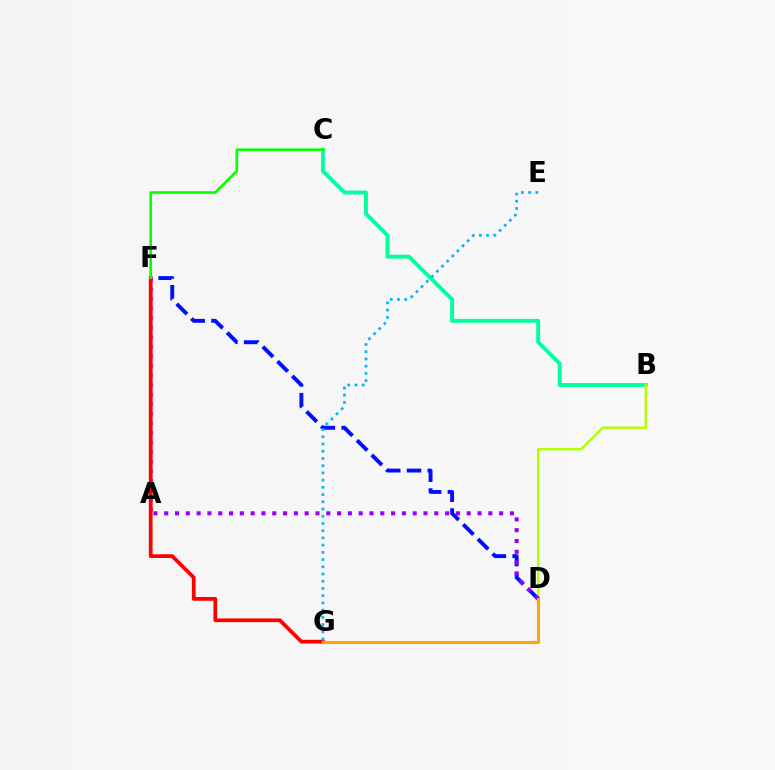{('B', 'C'): [{'color': '#00ff9d', 'line_style': 'solid', 'thickness': 2.8}], ('B', 'D'): [{'color': '#b3ff00', 'line_style': 'solid', 'thickness': 1.77}], ('A', 'F'): [{'color': '#ff00bd', 'line_style': 'dotted', 'thickness': 2.6}], ('F', 'G'): [{'color': '#ff0000', 'line_style': 'solid', 'thickness': 2.69}], ('D', 'F'): [{'color': '#0010ff', 'line_style': 'dashed', 'thickness': 2.82}], ('C', 'F'): [{'color': '#08ff00', 'line_style': 'solid', 'thickness': 1.89}], ('A', 'D'): [{'color': '#9b00ff', 'line_style': 'dotted', 'thickness': 2.94}], ('E', 'G'): [{'color': '#00b5ff', 'line_style': 'dotted', 'thickness': 1.96}], ('D', 'G'): [{'color': '#ffa500', 'line_style': 'solid', 'thickness': 2.21}]}